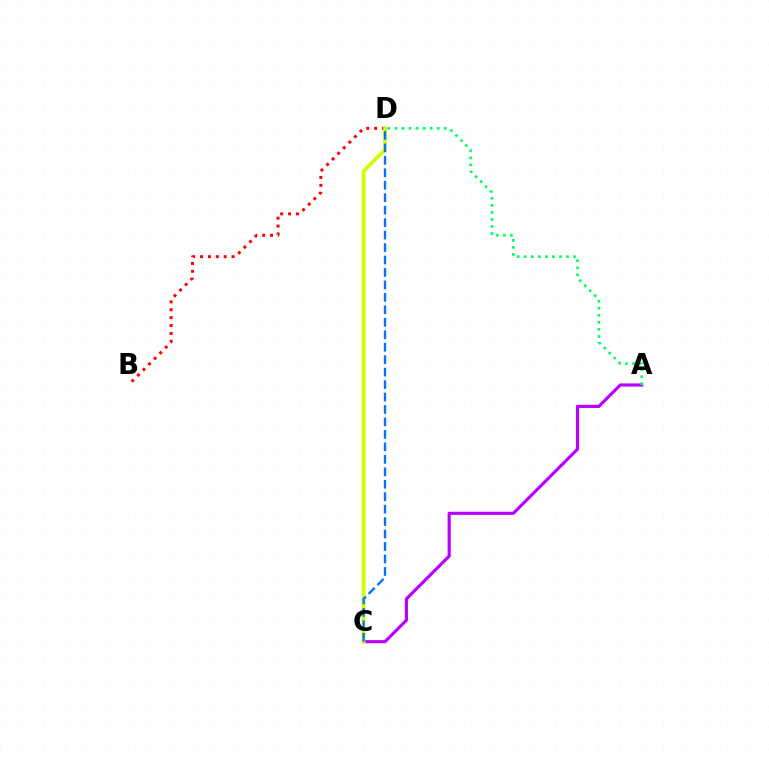{('A', 'C'): [{'color': '#b900ff', 'line_style': 'solid', 'thickness': 2.27}], ('A', 'D'): [{'color': '#00ff5c', 'line_style': 'dotted', 'thickness': 1.91}], ('B', 'D'): [{'color': '#ff0000', 'line_style': 'dotted', 'thickness': 2.14}], ('C', 'D'): [{'color': '#d1ff00', 'line_style': 'solid', 'thickness': 2.7}, {'color': '#0074ff', 'line_style': 'dashed', 'thickness': 1.69}]}